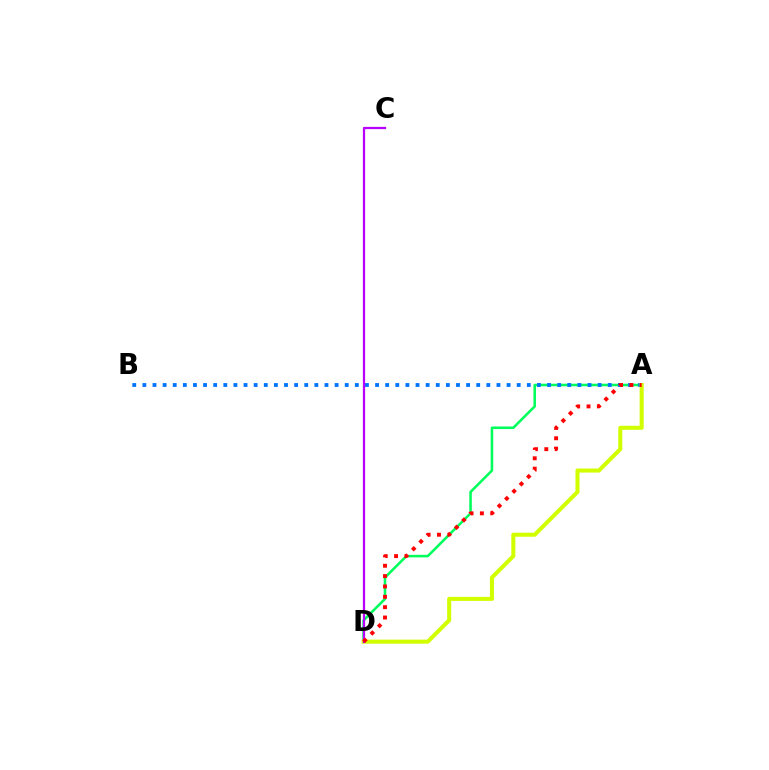{('A', 'D'): [{'color': '#00ff5c', 'line_style': 'solid', 'thickness': 1.84}, {'color': '#d1ff00', 'line_style': 'solid', 'thickness': 2.92}, {'color': '#ff0000', 'line_style': 'dotted', 'thickness': 2.81}], ('A', 'B'): [{'color': '#0074ff', 'line_style': 'dotted', 'thickness': 2.75}], ('C', 'D'): [{'color': '#b900ff', 'line_style': 'solid', 'thickness': 1.62}]}